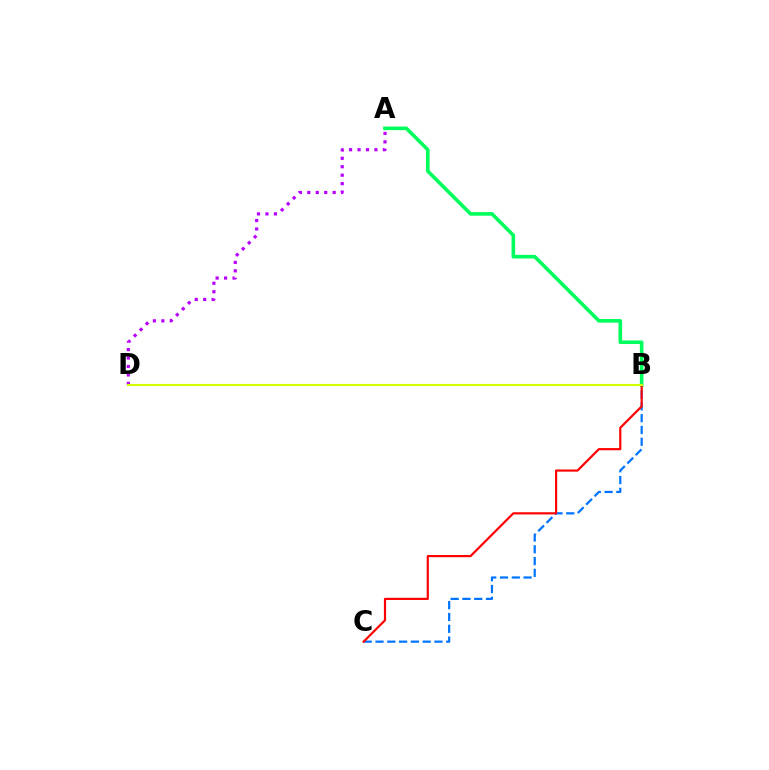{('B', 'C'): [{'color': '#0074ff', 'line_style': 'dashed', 'thickness': 1.6}, {'color': '#ff0000', 'line_style': 'solid', 'thickness': 1.57}], ('A', 'D'): [{'color': '#b900ff', 'line_style': 'dotted', 'thickness': 2.3}], ('A', 'B'): [{'color': '#00ff5c', 'line_style': 'solid', 'thickness': 2.6}], ('B', 'D'): [{'color': '#d1ff00', 'line_style': 'solid', 'thickness': 1.53}]}